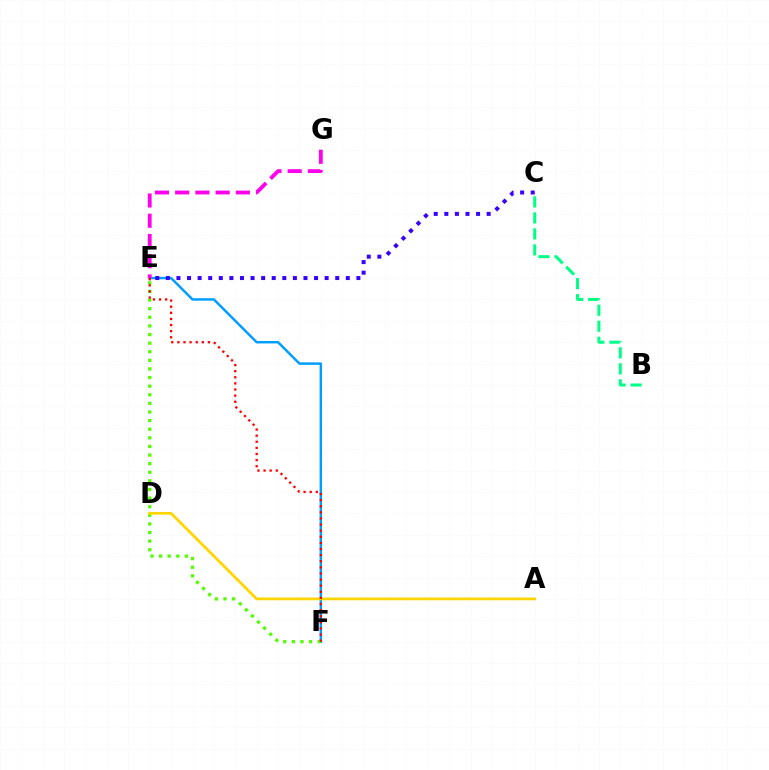{('E', 'F'): [{'color': '#009eff', 'line_style': 'solid', 'thickness': 1.77}, {'color': '#4fff00', 'line_style': 'dotted', 'thickness': 2.34}, {'color': '#ff0000', 'line_style': 'dotted', 'thickness': 1.66}], ('C', 'E'): [{'color': '#3700ff', 'line_style': 'dotted', 'thickness': 2.88}], ('E', 'G'): [{'color': '#ff00ed', 'line_style': 'dashed', 'thickness': 2.75}], ('A', 'D'): [{'color': '#ffd500', 'line_style': 'solid', 'thickness': 1.98}], ('B', 'C'): [{'color': '#00ff86', 'line_style': 'dashed', 'thickness': 2.17}]}